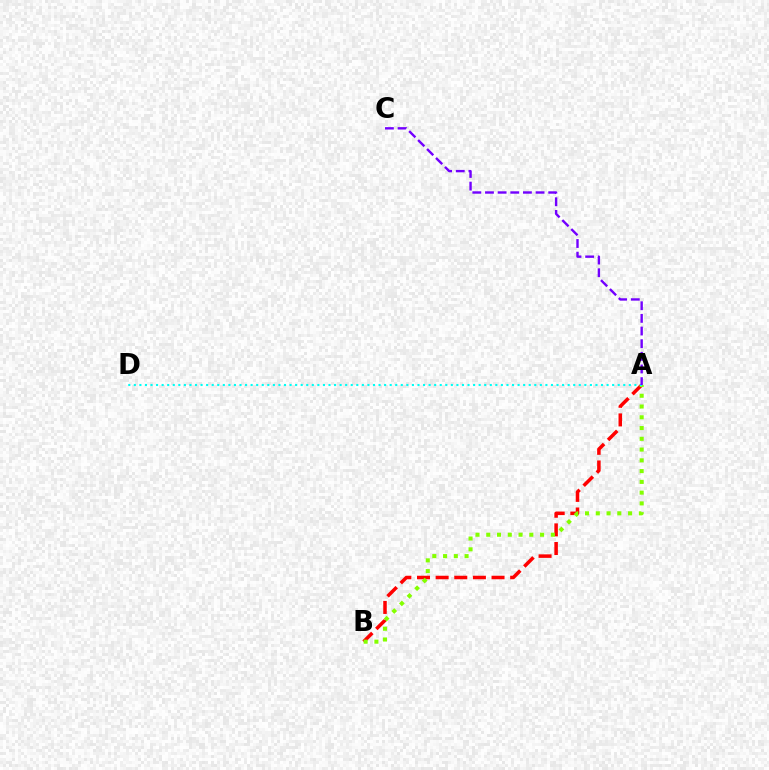{('A', 'B'): [{'color': '#ff0000', 'line_style': 'dashed', 'thickness': 2.53}, {'color': '#84ff00', 'line_style': 'dotted', 'thickness': 2.92}], ('A', 'D'): [{'color': '#00fff6', 'line_style': 'dotted', 'thickness': 1.51}], ('A', 'C'): [{'color': '#7200ff', 'line_style': 'dashed', 'thickness': 1.72}]}